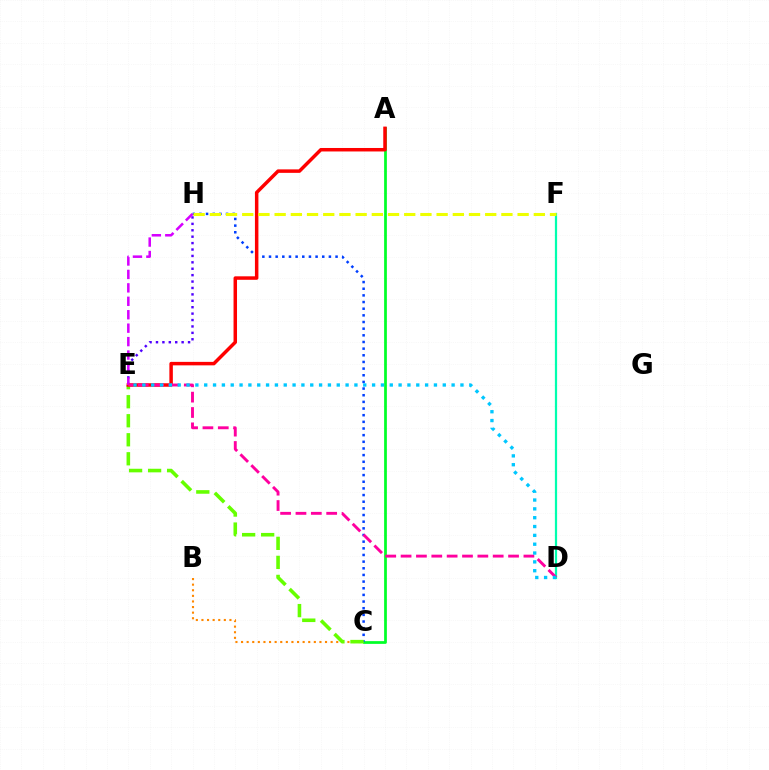{('B', 'C'): [{'color': '#ff8800', 'line_style': 'dotted', 'thickness': 1.52}], ('A', 'C'): [{'color': '#00ff27', 'line_style': 'solid', 'thickness': 1.98}], ('E', 'H'): [{'color': '#4f00ff', 'line_style': 'dotted', 'thickness': 1.74}, {'color': '#d600ff', 'line_style': 'dashed', 'thickness': 1.83}], ('D', 'F'): [{'color': '#00ffaf', 'line_style': 'solid', 'thickness': 1.6}], ('C', 'H'): [{'color': '#003fff', 'line_style': 'dotted', 'thickness': 1.81}], ('C', 'E'): [{'color': '#66ff00', 'line_style': 'dashed', 'thickness': 2.58}], ('A', 'E'): [{'color': '#ff0000', 'line_style': 'solid', 'thickness': 2.51}], ('D', 'E'): [{'color': '#ff00a0', 'line_style': 'dashed', 'thickness': 2.09}, {'color': '#00c7ff', 'line_style': 'dotted', 'thickness': 2.4}], ('F', 'H'): [{'color': '#eeff00', 'line_style': 'dashed', 'thickness': 2.2}]}